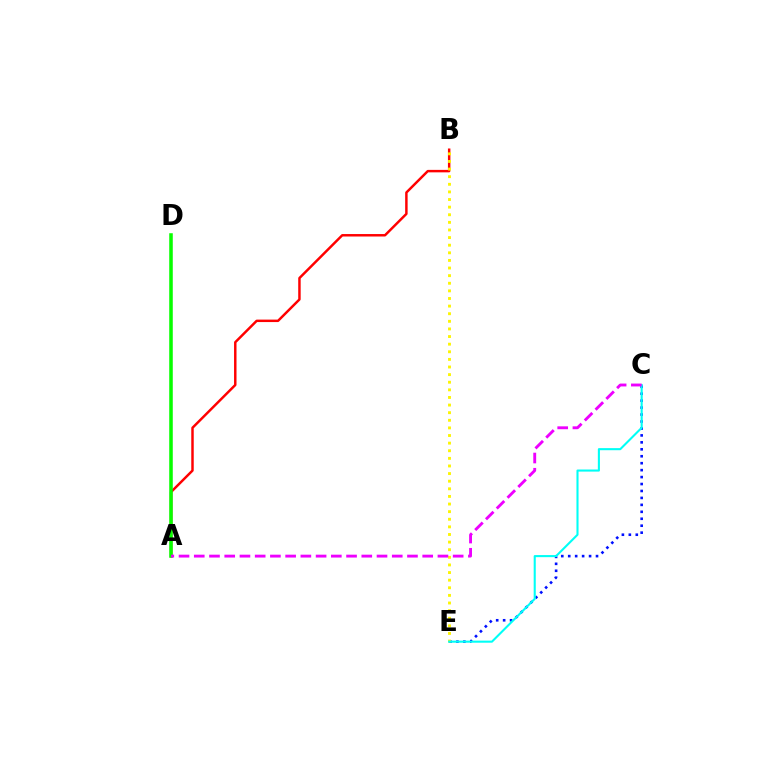{('C', 'E'): [{'color': '#0010ff', 'line_style': 'dotted', 'thickness': 1.89}, {'color': '#00fff6', 'line_style': 'solid', 'thickness': 1.51}], ('A', 'B'): [{'color': '#ff0000', 'line_style': 'solid', 'thickness': 1.77}], ('A', 'D'): [{'color': '#08ff00', 'line_style': 'solid', 'thickness': 2.55}], ('B', 'E'): [{'color': '#fcf500', 'line_style': 'dotted', 'thickness': 2.07}], ('A', 'C'): [{'color': '#ee00ff', 'line_style': 'dashed', 'thickness': 2.07}]}